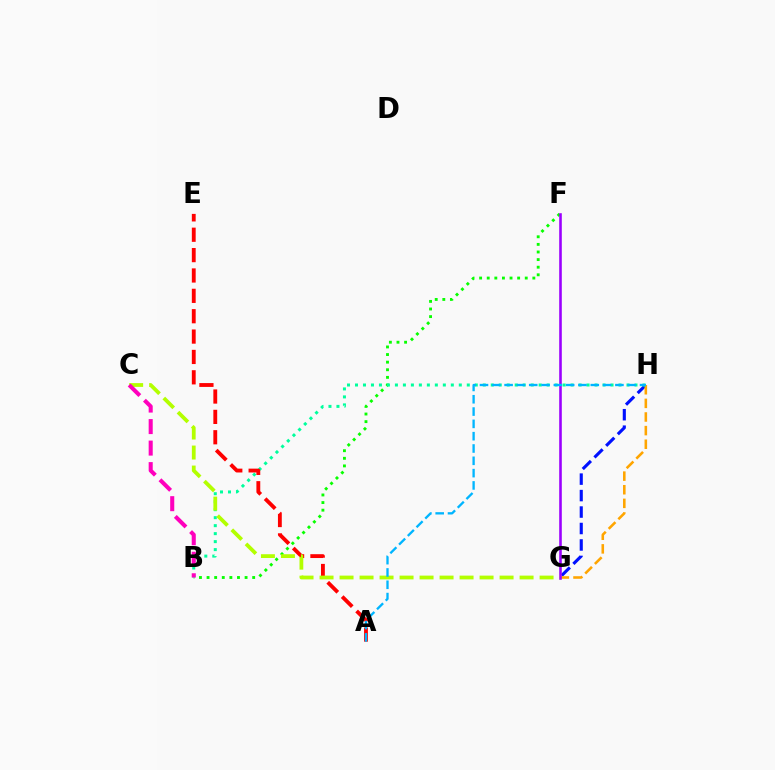{('G', 'H'): [{'color': '#0010ff', 'line_style': 'dashed', 'thickness': 2.24}, {'color': '#ffa500', 'line_style': 'dashed', 'thickness': 1.85}], ('B', 'F'): [{'color': '#08ff00', 'line_style': 'dotted', 'thickness': 2.07}], ('B', 'H'): [{'color': '#00ff9d', 'line_style': 'dotted', 'thickness': 2.17}], ('A', 'E'): [{'color': '#ff0000', 'line_style': 'dashed', 'thickness': 2.77}], ('F', 'G'): [{'color': '#9b00ff', 'line_style': 'solid', 'thickness': 1.87}], ('C', 'G'): [{'color': '#b3ff00', 'line_style': 'dashed', 'thickness': 2.72}], ('A', 'H'): [{'color': '#00b5ff', 'line_style': 'dashed', 'thickness': 1.67}], ('B', 'C'): [{'color': '#ff00bd', 'line_style': 'dashed', 'thickness': 2.92}]}